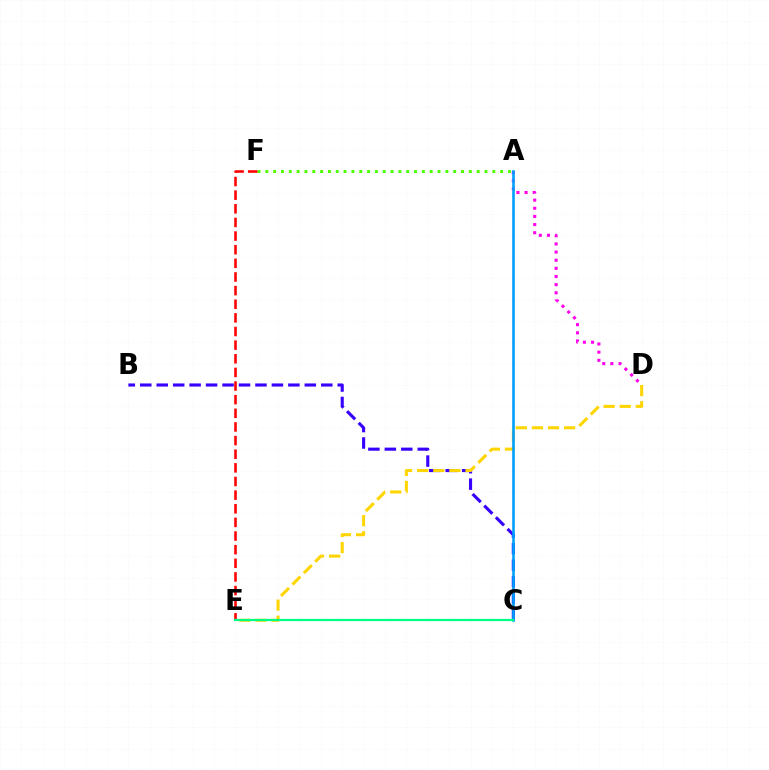{('A', 'F'): [{'color': '#4fff00', 'line_style': 'dotted', 'thickness': 2.13}], ('B', 'C'): [{'color': '#3700ff', 'line_style': 'dashed', 'thickness': 2.24}], ('D', 'E'): [{'color': '#ffd500', 'line_style': 'dashed', 'thickness': 2.19}], ('A', 'D'): [{'color': '#ff00ed', 'line_style': 'dotted', 'thickness': 2.21}], ('A', 'C'): [{'color': '#009eff', 'line_style': 'solid', 'thickness': 1.87}], ('E', 'F'): [{'color': '#ff0000', 'line_style': 'dashed', 'thickness': 1.85}], ('C', 'E'): [{'color': '#00ff86', 'line_style': 'solid', 'thickness': 1.62}]}